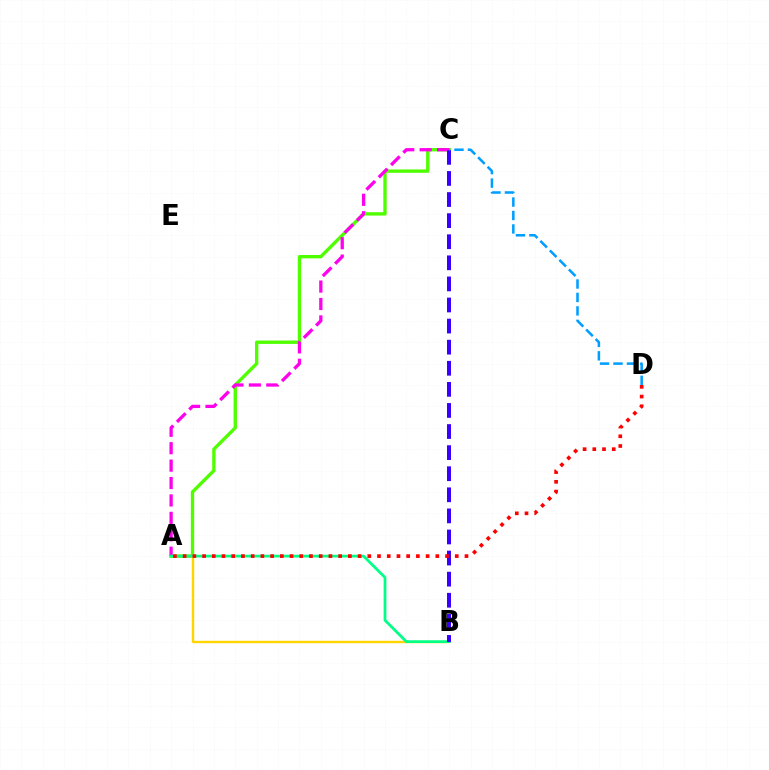{('A', 'C'): [{'color': '#4fff00', 'line_style': 'solid', 'thickness': 2.42}, {'color': '#ff00ed', 'line_style': 'dashed', 'thickness': 2.37}], ('A', 'B'): [{'color': '#ffd500', 'line_style': 'solid', 'thickness': 1.71}, {'color': '#00ff86', 'line_style': 'solid', 'thickness': 1.98}], ('B', 'C'): [{'color': '#3700ff', 'line_style': 'dashed', 'thickness': 2.86}], ('A', 'D'): [{'color': '#ff0000', 'line_style': 'dotted', 'thickness': 2.64}], ('C', 'D'): [{'color': '#009eff', 'line_style': 'dashed', 'thickness': 1.83}]}